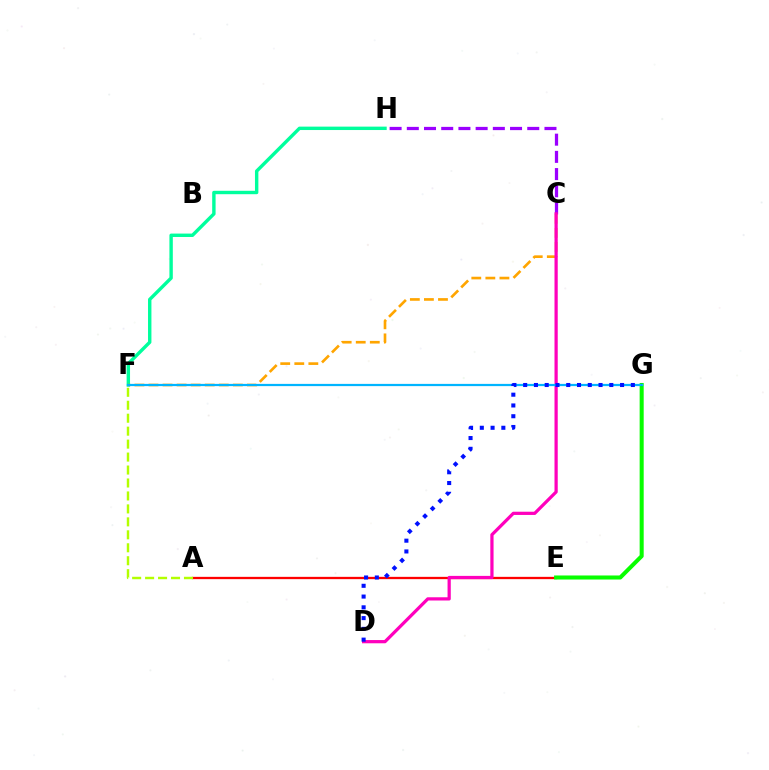{('A', 'E'): [{'color': '#ff0000', 'line_style': 'solid', 'thickness': 1.65}], ('C', 'H'): [{'color': '#9b00ff', 'line_style': 'dashed', 'thickness': 2.34}], ('E', 'G'): [{'color': '#08ff00', 'line_style': 'solid', 'thickness': 2.92}], ('F', 'H'): [{'color': '#00ff9d', 'line_style': 'solid', 'thickness': 2.45}], ('C', 'F'): [{'color': '#ffa500', 'line_style': 'dashed', 'thickness': 1.91}], ('C', 'D'): [{'color': '#ff00bd', 'line_style': 'solid', 'thickness': 2.32}], ('F', 'G'): [{'color': '#00b5ff', 'line_style': 'solid', 'thickness': 1.6}], ('D', 'G'): [{'color': '#0010ff', 'line_style': 'dotted', 'thickness': 2.93}], ('A', 'F'): [{'color': '#b3ff00', 'line_style': 'dashed', 'thickness': 1.76}]}